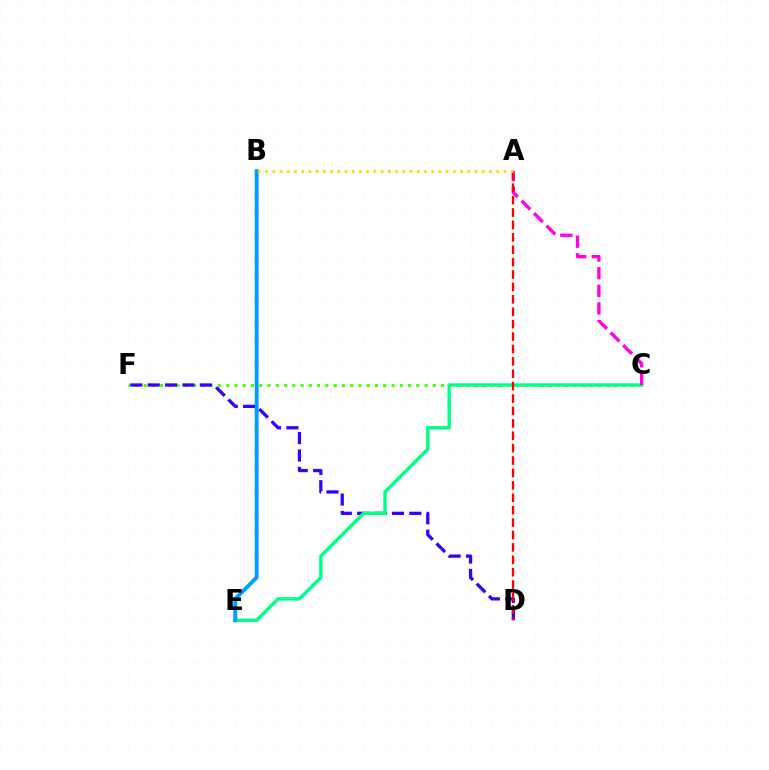{('C', 'F'): [{'color': '#4fff00', 'line_style': 'dotted', 'thickness': 2.25}], ('D', 'F'): [{'color': '#3700ff', 'line_style': 'dashed', 'thickness': 2.36}], ('C', 'E'): [{'color': '#00ff86', 'line_style': 'solid', 'thickness': 2.45}], ('A', 'C'): [{'color': '#ff00ed', 'line_style': 'dashed', 'thickness': 2.39}], ('B', 'E'): [{'color': '#009eff', 'line_style': 'solid', 'thickness': 2.82}], ('A', 'D'): [{'color': '#ff0000', 'line_style': 'dashed', 'thickness': 1.68}], ('A', 'B'): [{'color': '#ffd500', 'line_style': 'dotted', 'thickness': 1.96}]}